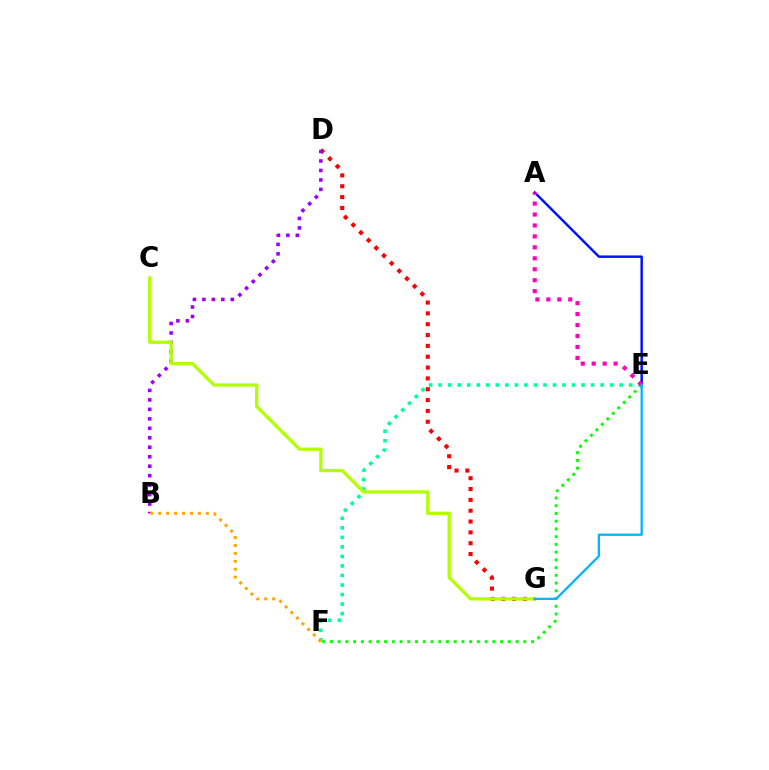{('D', 'G'): [{'color': '#ff0000', 'line_style': 'dotted', 'thickness': 2.94}], ('A', 'E'): [{'color': '#0010ff', 'line_style': 'solid', 'thickness': 1.76}, {'color': '#ff00bd', 'line_style': 'dotted', 'thickness': 2.98}], ('E', 'F'): [{'color': '#08ff00', 'line_style': 'dotted', 'thickness': 2.1}, {'color': '#00ff9d', 'line_style': 'dotted', 'thickness': 2.59}], ('B', 'D'): [{'color': '#9b00ff', 'line_style': 'dotted', 'thickness': 2.57}], ('C', 'G'): [{'color': '#b3ff00', 'line_style': 'solid', 'thickness': 2.37}], ('E', 'G'): [{'color': '#00b5ff', 'line_style': 'solid', 'thickness': 1.64}], ('B', 'F'): [{'color': '#ffa500', 'line_style': 'dotted', 'thickness': 2.15}]}